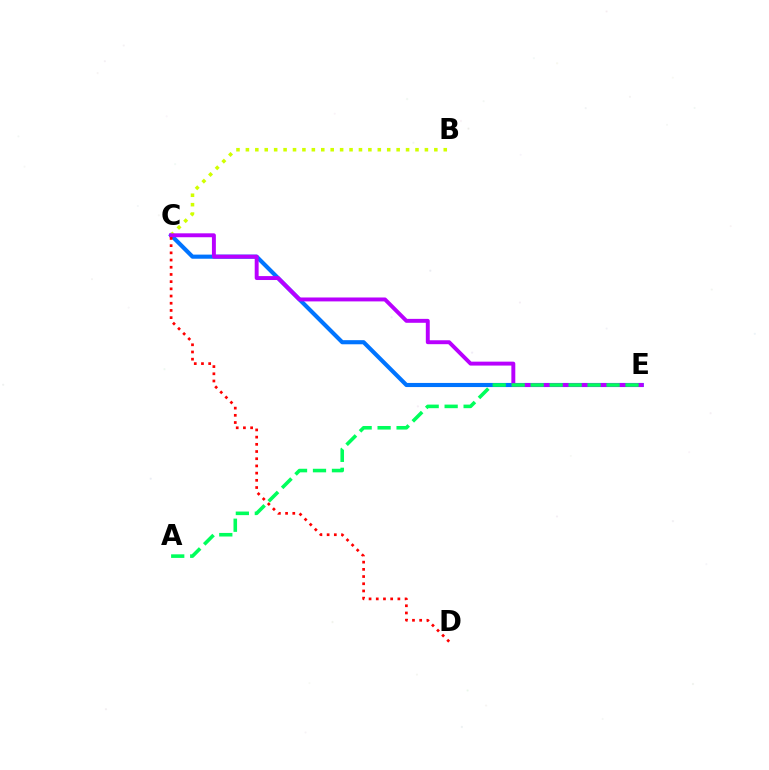{('C', 'E'): [{'color': '#0074ff', 'line_style': 'solid', 'thickness': 2.97}, {'color': '#b900ff', 'line_style': 'solid', 'thickness': 2.82}], ('B', 'C'): [{'color': '#d1ff00', 'line_style': 'dotted', 'thickness': 2.56}], ('A', 'E'): [{'color': '#00ff5c', 'line_style': 'dashed', 'thickness': 2.58}], ('C', 'D'): [{'color': '#ff0000', 'line_style': 'dotted', 'thickness': 1.96}]}